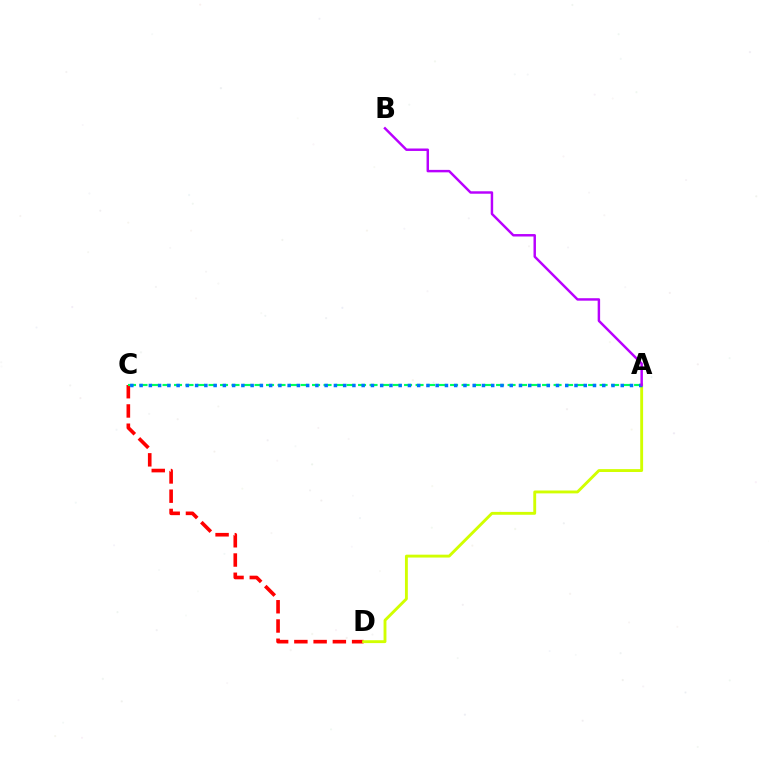{('C', 'D'): [{'color': '#ff0000', 'line_style': 'dashed', 'thickness': 2.61}], ('A', 'C'): [{'color': '#00ff5c', 'line_style': 'dashed', 'thickness': 1.56}, {'color': '#0074ff', 'line_style': 'dotted', 'thickness': 2.51}], ('A', 'D'): [{'color': '#d1ff00', 'line_style': 'solid', 'thickness': 2.07}], ('A', 'B'): [{'color': '#b900ff', 'line_style': 'solid', 'thickness': 1.77}]}